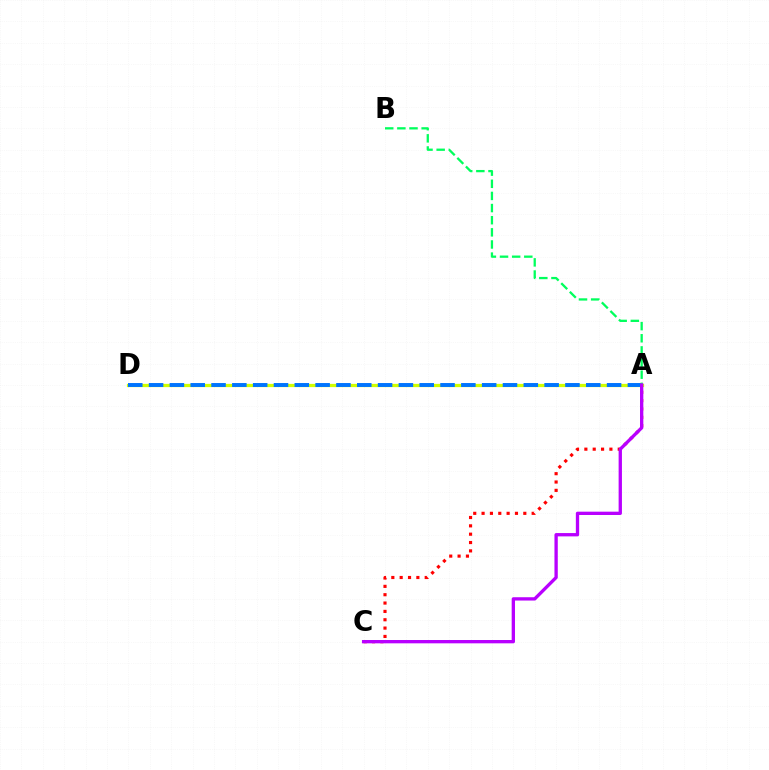{('A', 'C'): [{'color': '#ff0000', 'line_style': 'dotted', 'thickness': 2.27}, {'color': '#b900ff', 'line_style': 'solid', 'thickness': 2.39}], ('A', 'D'): [{'color': '#d1ff00', 'line_style': 'solid', 'thickness': 2.34}, {'color': '#0074ff', 'line_style': 'dashed', 'thickness': 2.83}], ('A', 'B'): [{'color': '#00ff5c', 'line_style': 'dashed', 'thickness': 1.65}]}